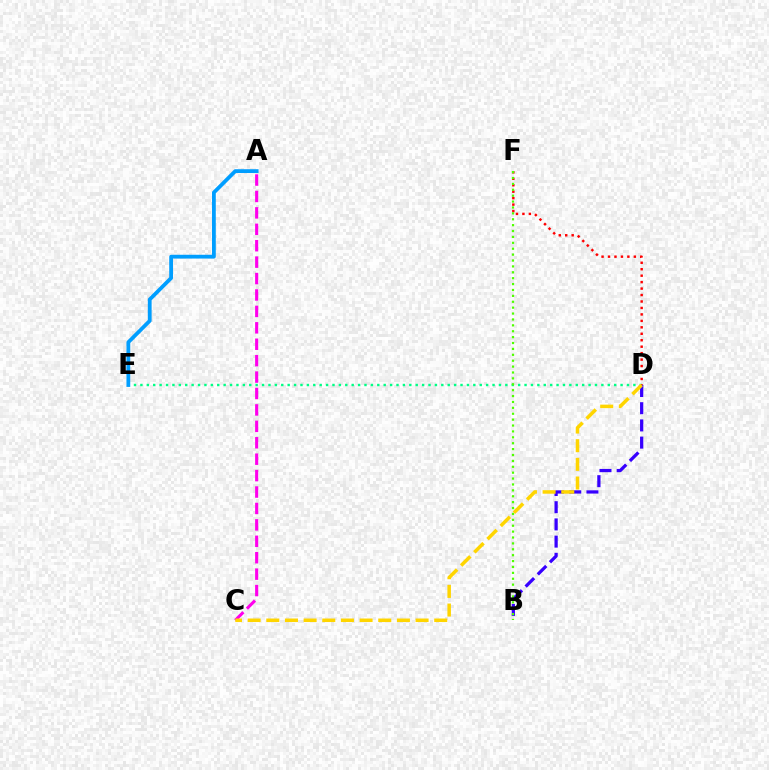{('D', 'E'): [{'color': '#00ff86', 'line_style': 'dotted', 'thickness': 1.74}], ('B', 'D'): [{'color': '#3700ff', 'line_style': 'dashed', 'thickness': 2.34}], ('A', 'C'): [{'color': '#ff00ed', 'line_style': 'dashed', 'thickness': 2.23}], ('D', 'F'): [{'color': '#ff0000', 'line_style': 'dotted', 'thickness': 1.75}], ('A', 'E'): [{'color': '#009eff', 'line_style': 'solid', 'thickness': 2.73}], ('B', 'F'): [{'color': '#4fff00', 'line_style': 'dotted', 'thickness': 1.6}], ('C', 'D'): [{'color': '#ffd500', 'line_style': 'dashed', 'thickness': 2.53}]}